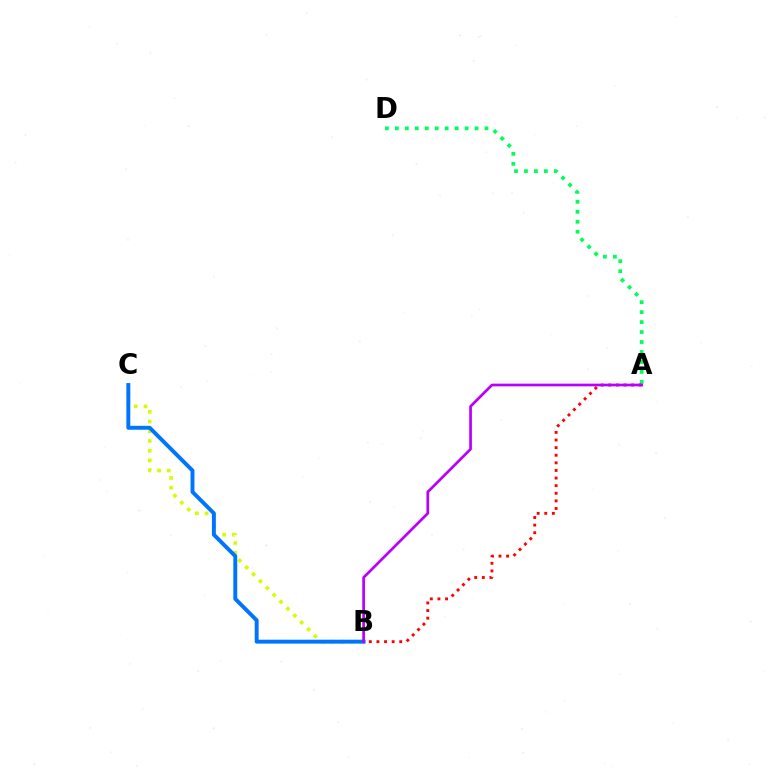{('B', 'C'): [{'color': '#d1ff00', 'line_style': 'dotted', 'thickness': 2.64}, {'color': '#0074ff', 'line_style': 'solid', 'thickness': 2.82}], ('A', 'D'): [{'color': '#00ff5c', 'line_style': 'dotted', 'thickness': 2.71}], ('A', 'B'): [{'color': '#ff0000', 'line_style': 'dotted', 'thickness': 2.07}, {'color': '#b900ff', 'line_style': 'solid', 'thickness': 1.94}]}